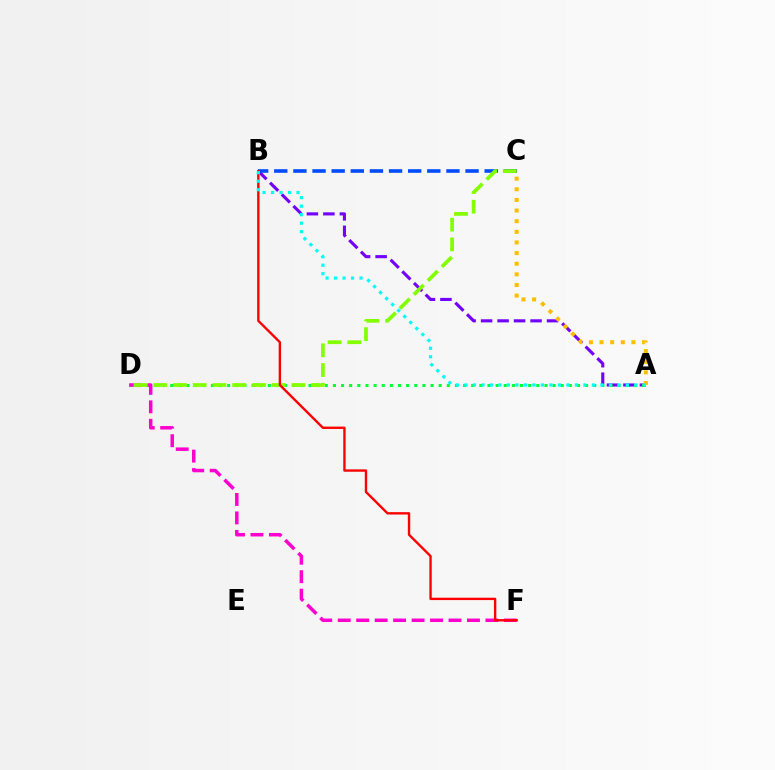{('A', 'B'): [{'color': '#7200ff', 'line_style': 'dashed', 'thickness': 2.24}, {'color': '#00fff6', 'line_style': 'dotted', 'thickness': 2.31}], ('B', 'C'): [{'color': '#004bff', 'line_style': 'dashed', 'thickness': 2.6}], ('A', 'C'): [{'color': '#ffbd00', 'line_style': 'dotted', 'thickness': 2.89}], ('A', 'D'): [{'color': '#00ff39', 'line_style': 'dotted', 'thickness': 2.21}], ('D', 'F'): [{'color': '#ff00cf', 'line_style': 'dashed', 'thickness': 2.51}], ('C', 'D'): [{'color': '#84ff00', 'line_style': 'dashed', 'thickness': 2.68}], ('B', 'F'): [{'color': '#ff0000', 'line_style': 'solid', 'thickness': 1.71}]}